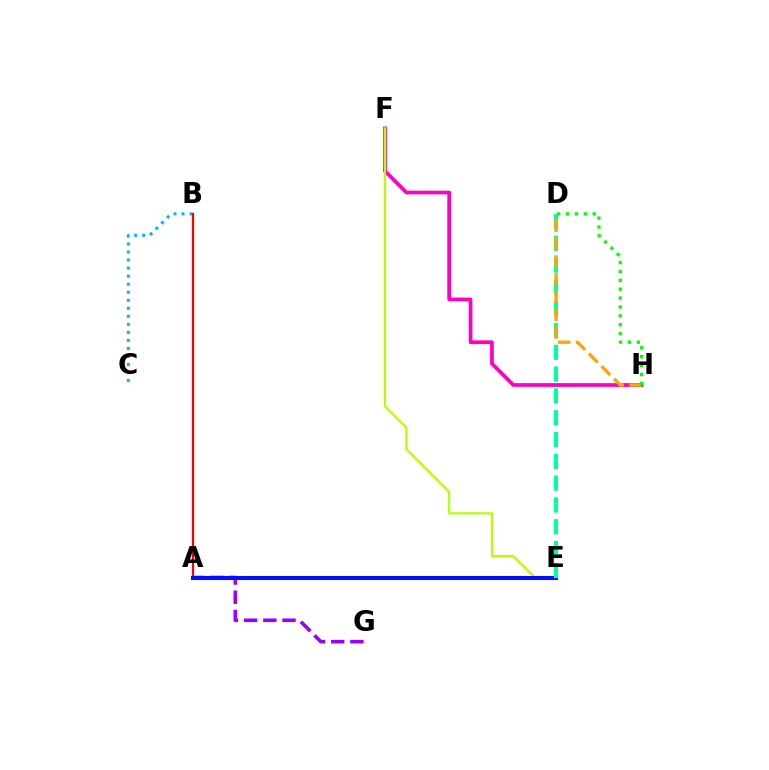{('F', 'H'): [{'color': '#ff00bd', 'line_style': 'solid', 'thickness': 2.69}], ('A', 'G'): [{'color': '#9b00ff', 'line_style': 'dashed', 'thickness': 2.61}], ('E', 'F'): [{'color': '#b3ff00', 'line_style': 'solid', 'thickness': 1.55}], ('B', 'C'): [{'color': '#00b5ff', 'line_style': 'dotted', 'thickness': 2.18}], ('A', 'B'): [{'color': '#ff0000', 'line_style': 'solid', 'thickness': 1.64}], ('A', 'E'): [{'color': '#0010ff', 'line_style': 'solid', 'thickness': 2.93}], ('D', 'E'): [{'color': '#00ff9d', 'line_style': 'dashed', 'thickness': 2.96}], ('D', 'H'): [{'color': '#ffa500', 'line_style': 'dashed', 'thickness': 2.42}, {'color': '#08ff00', 'line_style': 'dotted', 'thickness': 2.41}]}